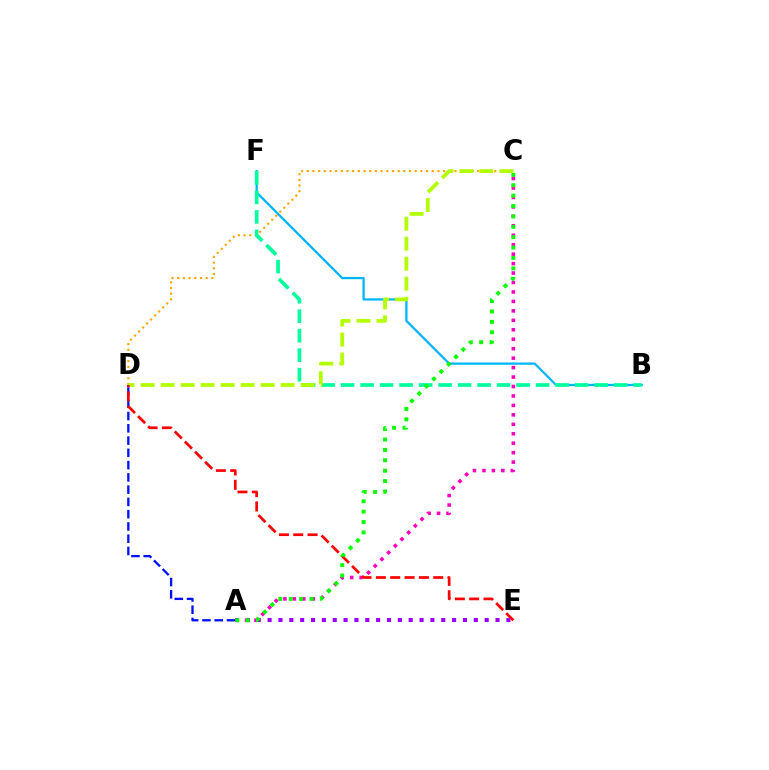{('A', 'E'): [{'color': '#9b00ff', 'line_style': 'dotted', 'thickness': 2.95}], ('B', 'F'): [{'color': '#00b5ff', 'line_style': 'solid', 'thickness': 1.63}, {'color': '#00ff9d', 'line_style': 'dashed', 'thickness': 2.65}], ('C', 'D'): [{'color': '#ffa500', 'line_style': 'dotted', 'thickness': 1.54}, {'color': '#b3ff00', 'line_style': 'dashed', 'thickness': 2.72}], ('A', 'D'): [{'color': '#0010ff', 'line_style': 'dashed', 'thickness': 1.67}], ('A', 'C'): [{'color': '#ff00bd', 'line_style': 'dotted', 'thickness': 2.57}, {'color': '#08ff00', 'line_style': 'dotted', 'thickness': 2.82}], ('D', 'E'): [{'color': '#ff0000', 'line_style': 'dashed', 'thickness': 1.95}]}